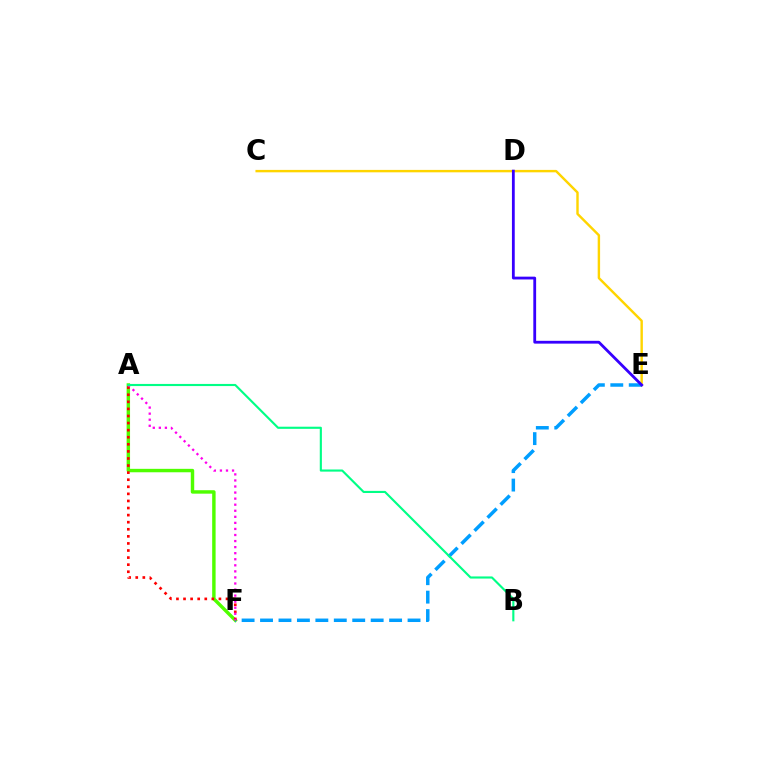{('A', 'F'): [{'color': '#4fff00', 'line_style': 'solid', 'thickness': 2.47}, {'color': '#ff0000', 'line_style': 'dotted', 'thickness': 1.92}, {'color': '#ff00ed', 'line_style': 'dotted', 'thickness': 1.65}], ('C', 'E'): [{'color': '#ffd500', 'line_style': 'solid', 'thickness': 1.74}], ('E', 'F'): [{'color': '#009eff', 'line_style': 'dashed', 'thickness': 2.5}], ('D', 'E'): [{'color': '#3700ff', 'line_style': 'solid', 'thickness': 2.02}], ('A', 'B'): [{'color': '#00ff86', 'line_style': 'solid', 'thickness': 1.53}]}